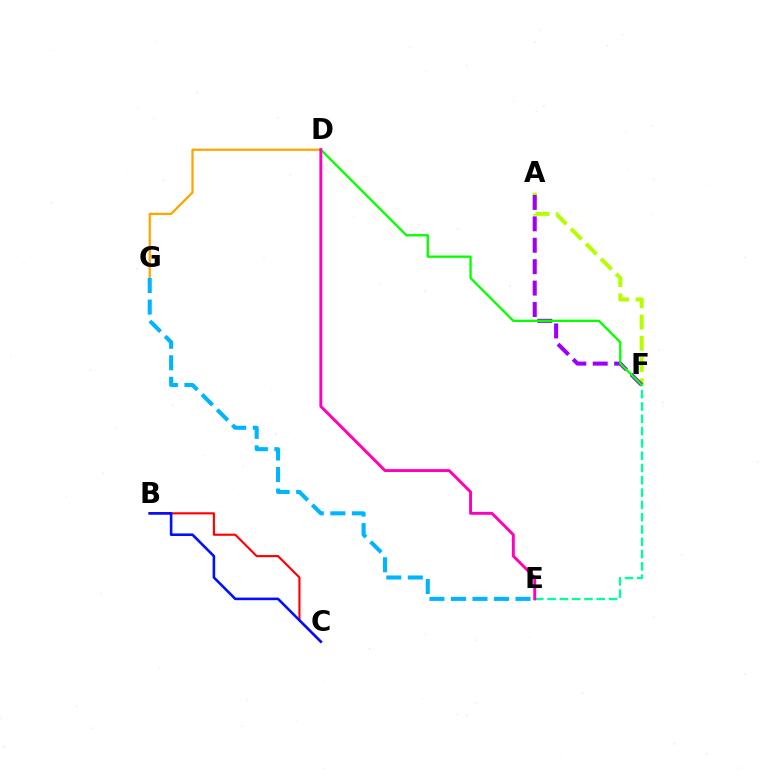{('A', 'F'): [{'color': '#b3ff00', 'line_style': 'dashed', 'thickness': 2.89}, {'color': '#9b00ff', 'line_style': 'dashed', 'thickness': 2.91}], ('B', 'C'): [{'color': '#ff0000', 'line_style': 'solid', 'thickness': 1.53}, {'color': '#0010ff', 'line_style': 'solid', 'thickness': 1.87}], ('D', 'G'): [{'color': '#ffa500', 'line_style': 'solid', 'thickness': 1.64}], ('D', 'F'): [{'color': '#08ff00', 'line_style': 'solid', 'thickness': 1.68}], ('E', 'F'): [{'color': '#00ff9d', 'line_style': 'dashed', 'thickness': 1.67}], ('E', 'G'): [{'color': '#00b5ff', 'line_style': 'dashed', 'thickness': 2.92}], ('D', 'E'): [{'color': '#ff00bd', 'line_style': 'solid', 'thickness': 2.09}]}